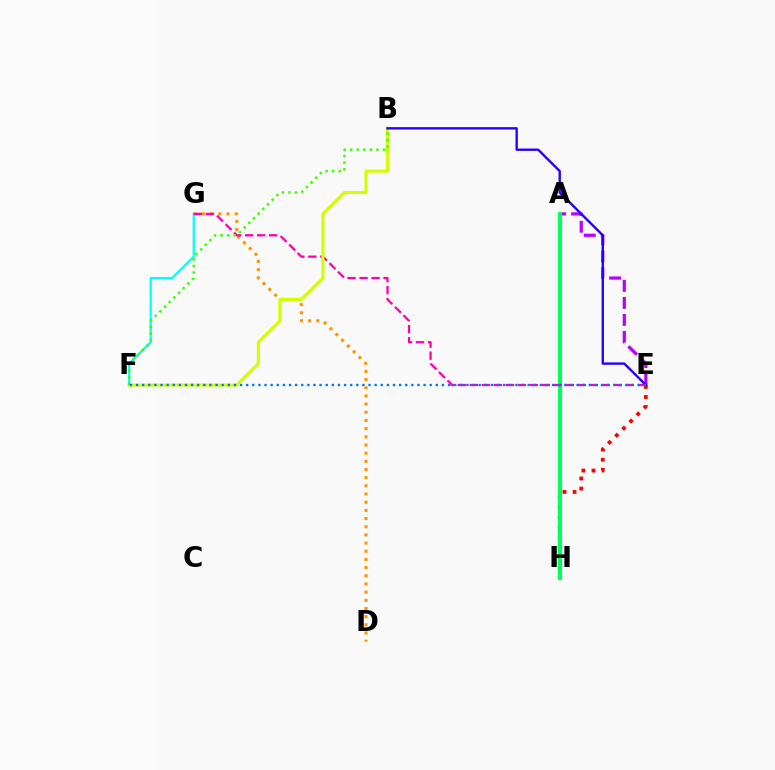{('F', 'G'): [{'color': '#00fff6', 'line_style': 'solid', 'thickness': 1.61}], ('E', 'H'): [{'color': '#ff0000', 'line_style': 'dotted', 'thickness': 2.74}], ('A', 'E'): [{'color': '#b900ff', 'line_style': 'dashed', 'thickness': 2.31}], ('D', 'G'): [{'color': '#ff9400', 'line_style': 'dotted', 'thickness': 2.22}], ('A', 'H'): [{'color': '#00ff5c', 'line_style': 'solid', 'thickness': 2.95}], ('E', 'G'): [{'color': '#ff00ac', 'line_style': 'dashed', 'thickness': 1.63}], ('B', 'F'): [{'color': '#d1ff00', 'line_style': 'solid', 'thickness': 2.24}, {'color': '#3dff00', 'line_style': 'dotted', 'thickness': 1.79}], ('B', 'E'): [{'color': '#2500ff', 'line_style': 'solid', 'thickness': 1.71}], ('E', 'F'): [{'color': '#0074ff', 'line_style': 'dotted', 'thickness': 1.66}]}